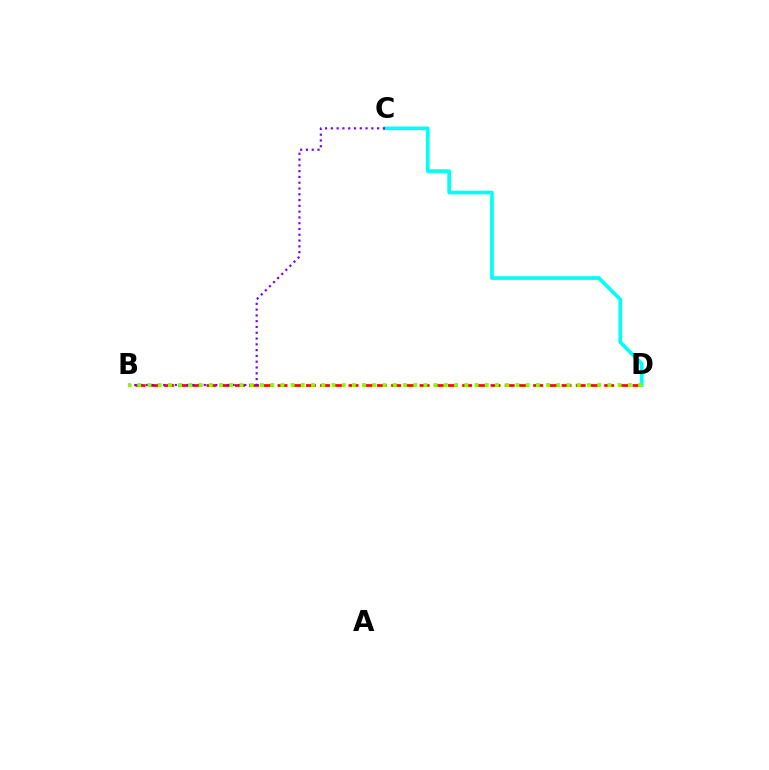{('B', 'D'): [{'color': '#ff0000', 'line_style': 'dashed', 'thickness': 1.93}, {'color': '#84ff00', 'line_style': 'dotted', 'thickness': 2.78}], ('C', 'D'): [{'color': '#00fff6', 'line_style': 'solid', 'thickness': 2.65}], ('B', 'C'): [{'color': '#7200ff', 'line_style': 'dotted', 'thickness': 1.57}]}